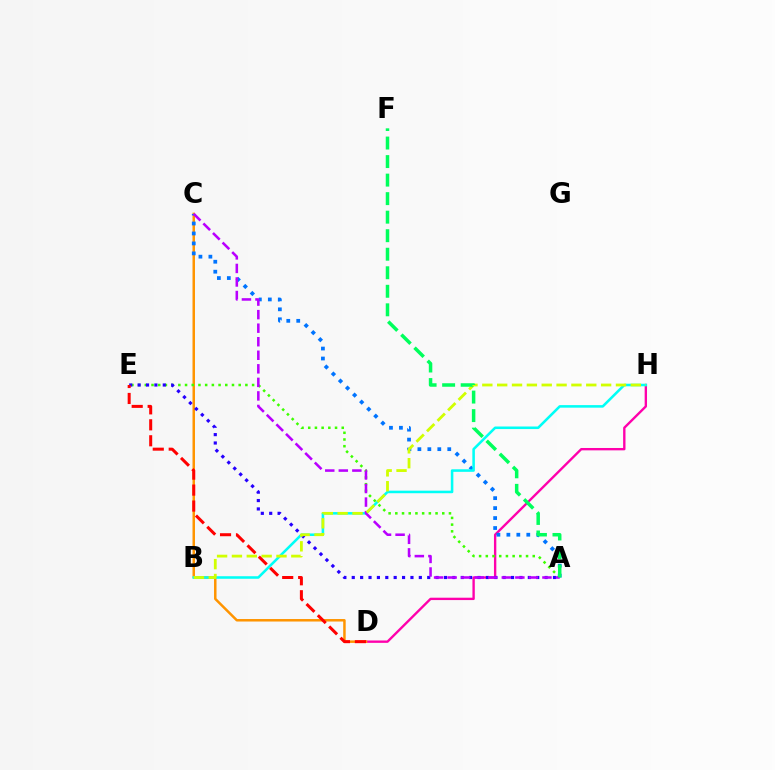{('D', 'H'): [{'color': '#ff00ac', 'line_style': 'solid', 'thickness': 1.7}], ('C', 'D'): [{'color': '#ff9400', 'line_style': 'solid', 'thickness': 1.79}], ('A', 'E'): [{'color': '#3dff00', 'line_style': 'dotted', 'thickness': 1.82}, {'color': '#2500ff', 'line_style': 'dotted', 'thickness': 2.28}], ('A', 'C'): [{'color': '#0074ff', 'line_style': 'dotted', 'thickness': 2.71}, {'color': '#b900ff', 'line_style': 'dashed', 'thickness': 1.84}], ('B', 'H'): [{'color': '#00fff6', 'line_style': 'solid', 'thickness': 1.84}, {'color': '#d1ff00', 'line_style': 'dashed', 'thickness': 2.02}], ('D', 'E'): [{'color': '#ff0000', 'line_style': 'dashed', 'thickness': 2.17}], ('A', 'F'): [{'color': '#00ff5c', 'line_style': 'dashed', 'thickness': 2.52}]}